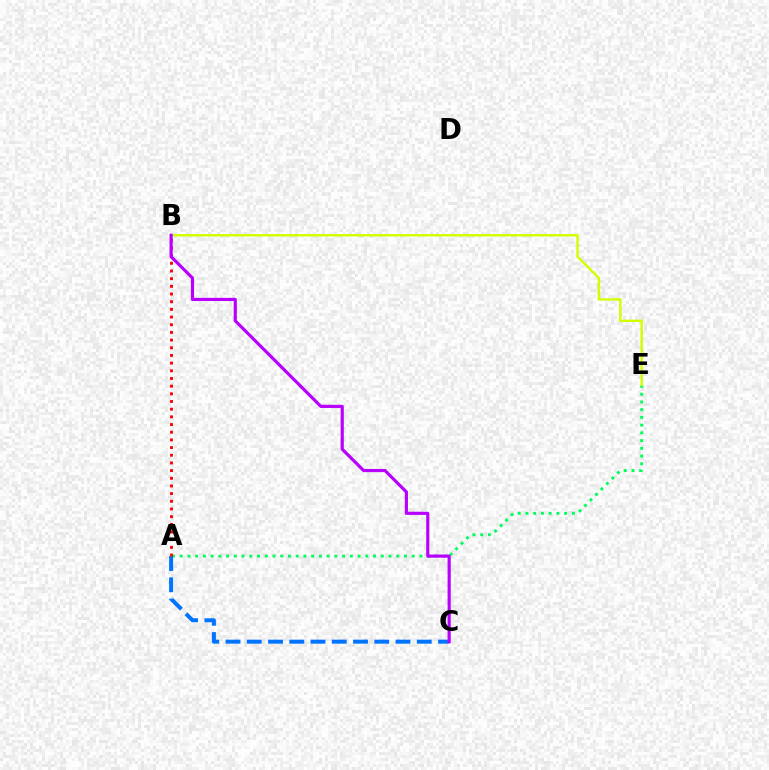{('A', 'E'): [{'color': '#00ff5c', 'line_style': 'dotted', 'thickness': 2.1}], ('A', 'C'): [{'color': '#0074ff', 'line_style': 'dashed', 'thickness': 2.89}], ('A', 'B'): [{'color': '#ff0000', 'line_style': 'dotted', 'thickness': 2.09}], ('B', 'E'): [{'color': '#d1ff00', 'line_style': 'solid', 'thickness': 1.73}], ('B', 'C'): [{'color': '#b900ff', 'line_style': 'solid', 'thickness': 2.28}]}